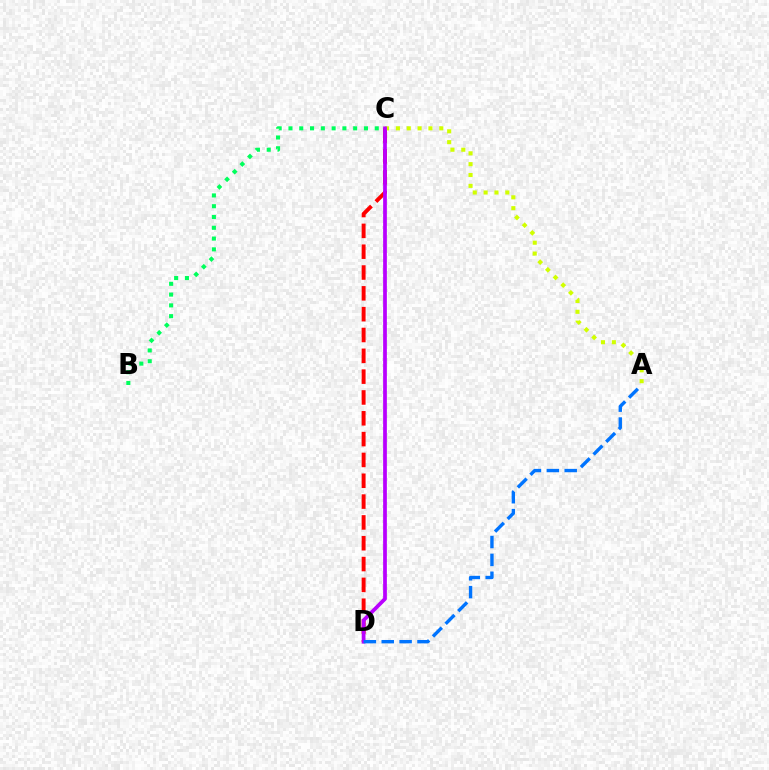{('C', 'D'): [{'color': '#ff0000', 'line_style': 'dashed', 'thickness': 2.83}, {'color': '#b900ff', 'line_style': 'solid', 'thickness': 2.69}], ('A', 'C'): [{'color': '#d1ff00', 'line_style': 'dotted', 'thickness': 2.95}], ('B', 'C'): [{'color': '#00ff5c', 'line_style': 'dotted', 'thickness': 2.93}], ('A', 'D'): [{'color': '#0074ff', 'line_style': 'dashed', 'thickness': 2.43}]}